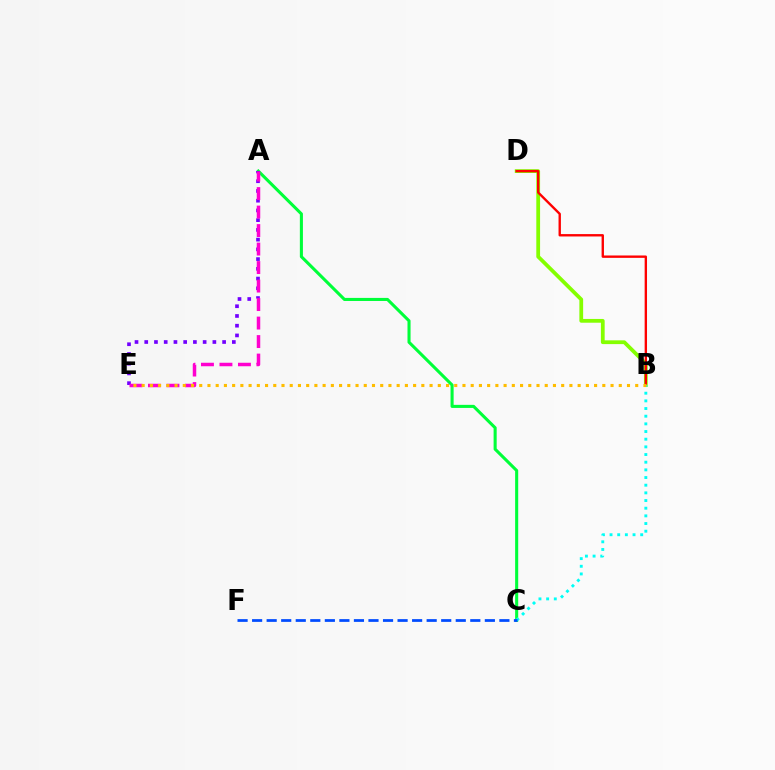{('B', 'D'): [{'color': '#84ff00', 'line_style': 'solid', 'thickness': 2.71}, {'color': '#ff0000', 'line_style': 'solid', 'thickness': 1.71}], ('A', 'C'): [{'color': '#00ff39', 'line_style': 'solid', 'thickness': 2.21}], ('B', 'C'): [{'color': '#00fff6', 'line_style': 'dotted', 'thickness': 2.08}], ('C', 'F'): [{'color': '#004bff', 'line_style': 'dashed', 'thickness': 1.98}], ('A', 'E'): [{'color': '#7200ff', 'line_style': 'dotted', 'thickness': 2.64}, {'color': '#ff00cf', 'line_style': 'dashed', 'thickness': 2.51}], ('B', 'E'): [{'color': '#ffbd00', 'line_style': 'dotted', 'thickness': 2.24}]}